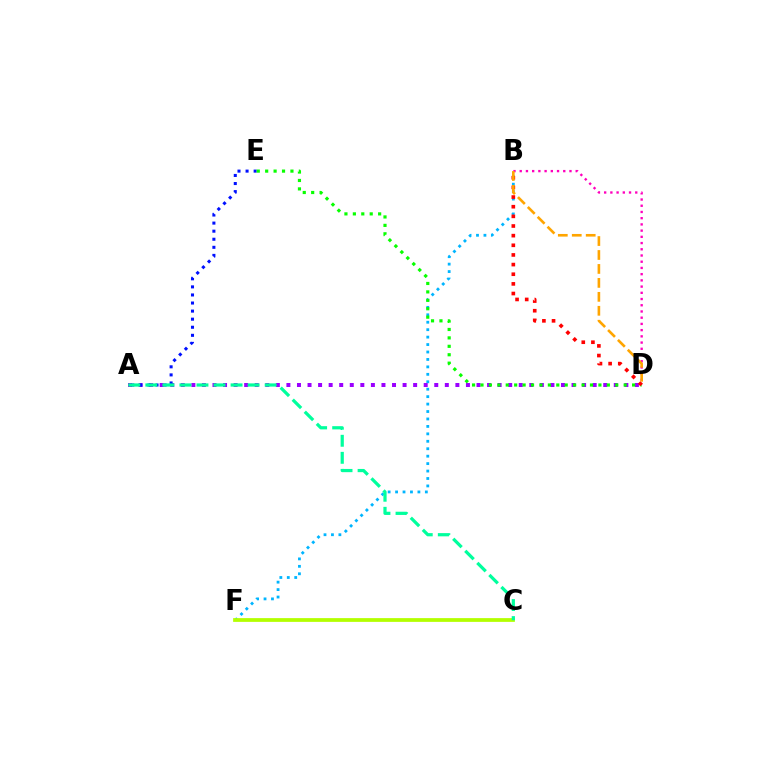{('B', 'F'): [{'color': '#00b5ff', 'line_style': 'dotted', 'thickness': 2.02}], ('A', 'D'): [{'color': '#9b00ff', 'line_style': 'dotted', 'thickness': 2.87}], ('A', 'E'): [{'color': '#0010ff', 'line_style': 'dotted', 'thickness': 2.19}], ('B', 'D'): [{'color': '#ff00bd', 'line_style': 'dotted', 'thickness': 1.69}, {'color': '#ff0000', 'line_style': 'dotted', 'thickness': 2.62}, {'color': '#ffa500', 'line_style': 'dashed', 'thickness': 1.9}], ('D', 'E'): [{'color': '#08ff00', 'line_style': 'dotted', 'thickness': 2.29}], ('C', 'F'): [{'color': '#b3ff00', 'line_style': 'solid', 'thickness': 2.71}], ('A', 'C'): [{'color': '#00ff9d', 'line_style': 'dashed', 'thickness': 2.32}]}